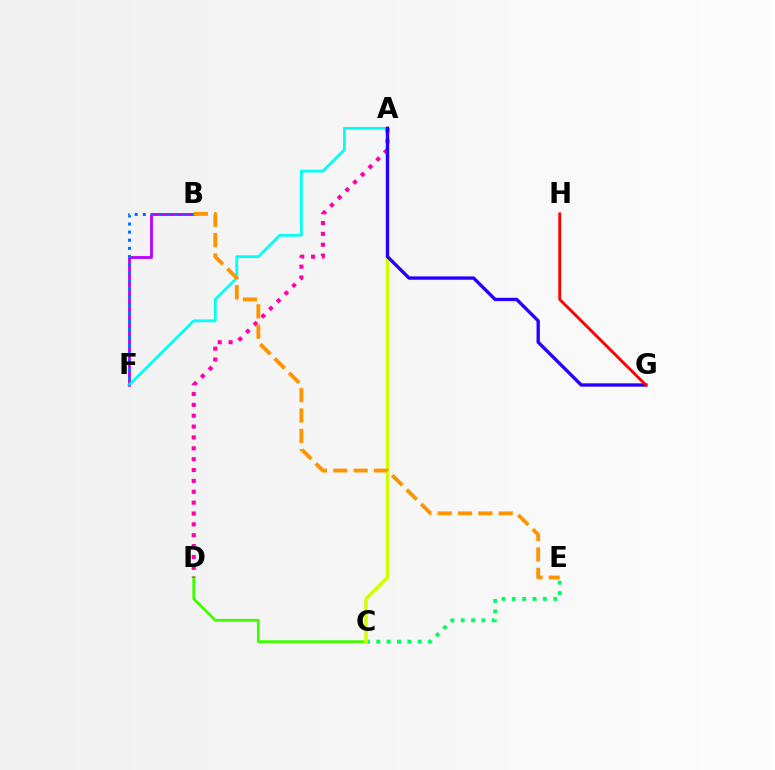{('C', 'D'): [{'color': '#3dff00', 'line_style': 'solid', 'thickness': 1.99}], ('C', 'E'): [{'color': '#00ff5c', 'line_style': 'dotted', 'thickness': 2.81}], ('B', 'F'): [{'color': '#b900ff', 'line_style': 'solid', 'thickness': 2.03}, {'color': '#0074ff', 'line_style': 'dotted', 'thickness': 2.2}], ('A', 'F'): [{'color': '#00fff6', 'line_style': 'solid', 'thickness': 2.01}], ('A', 'C'): [{'color': '#d1ff00', 'line_style': 'solid', 'thickness': 2.49}], ('A', 'D'): [{'color': '#ff00ac', 'line_style': 'dotted', 'thickness': 2.95}], ('A', 'G'): [{'color': '#2500ff', 'line_style': 'solid', 'thickness': 2.4}], ('G', 'H'): [{'color': '#ff0000', 'line_style': 'solid', 'thickness': 2.05}], ('B', 'E'): [{'color': '#ff9400', 'line_style': 'dashed', 'thickness': 2.76}]}